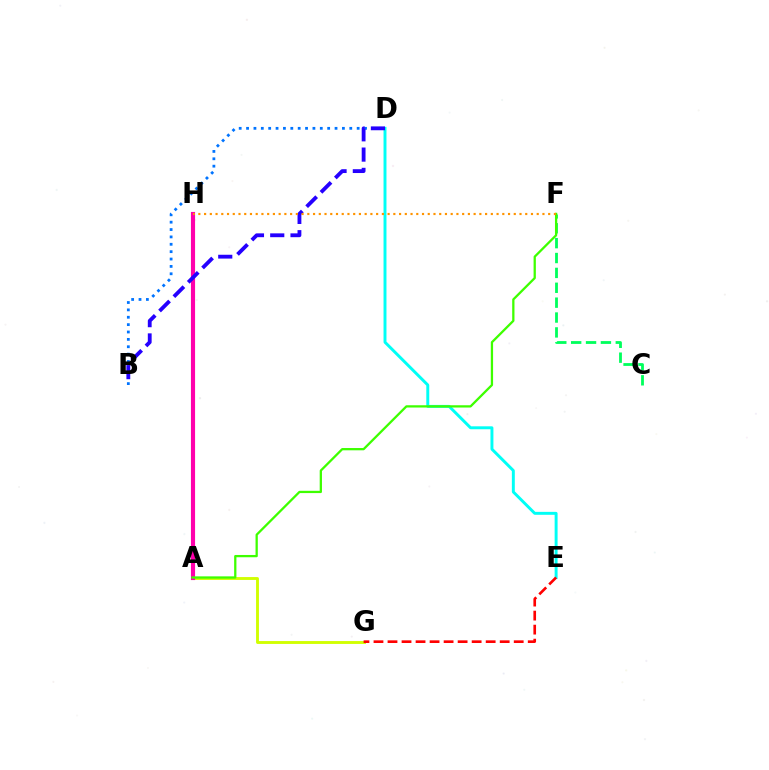{('A', 'G'): [{'color': '#d1ff00', 'line_style': 'solid', 'thickness': 2.07}], ('D', 'E'): [{'color': '#00fff6', 'line_style': 'solid', 'thickness': 2.12}], ('B', 'D'): [{'color': '#0074ff', 'line_style': 'dotted', 'thickness': 2.0}, {'color': '#2500ff', 'line_style': 'dashed', 'thickness': 2.76}], ('A', 'H'): [{'color': '#b900ff', 'line_style': 'dotted', 'thickness': 2.08}, {'color': '#ff00ac', 'line_style': 'solid', 'thickness': 2.98}], ('C', 'F'): [{'color': '#00ff5c', 'line_style': 'dashed', 'thickness': 2.02}], ('A', 'F'): [{'color': '#3dff00', 'line_style': 'solid', 'thickness': 1.64}], ('E', 'G'): [{'color': '#ff0000', 'line_style': 'dashed', 'thickness': 1.91}], ('F', 'H'): [{'color': '#ff9400', 'line_style': 'dotted', 'thickness': 1.56}]}